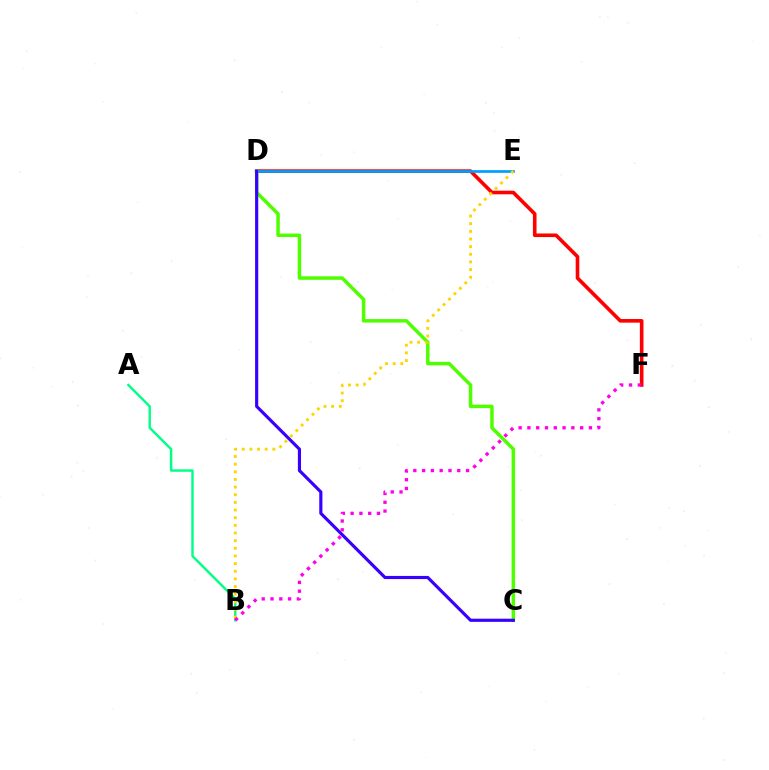{('D', 'F'): [{'color': '#ff0000', 'line_style': 'solid', 'thickness': 2.6}], ('D', 'E'): [{'color': '#009eff', 'line_style': 'solid', 'thickness': 1.95}], ('C', 'D'): [{'color': '#4fff00', 'line_style': 'solid', 'thickness': 2.51}, {'color': '#3700ff', 'line_style': 'solid', 'thickness': 2.27}], ('A', 'B'): [{'color': '#00ff86', 'line_style': 'solid', 'thickness': 1.74}], ('B', 'E'): [{'color': '#ffd500', 'line_style': 'dotted', 'thickness': 2.08}], ('B', 'F'): [{'color': '#ff00ed', 'line_style': 'dotted', 'thickness': 2.39}]}